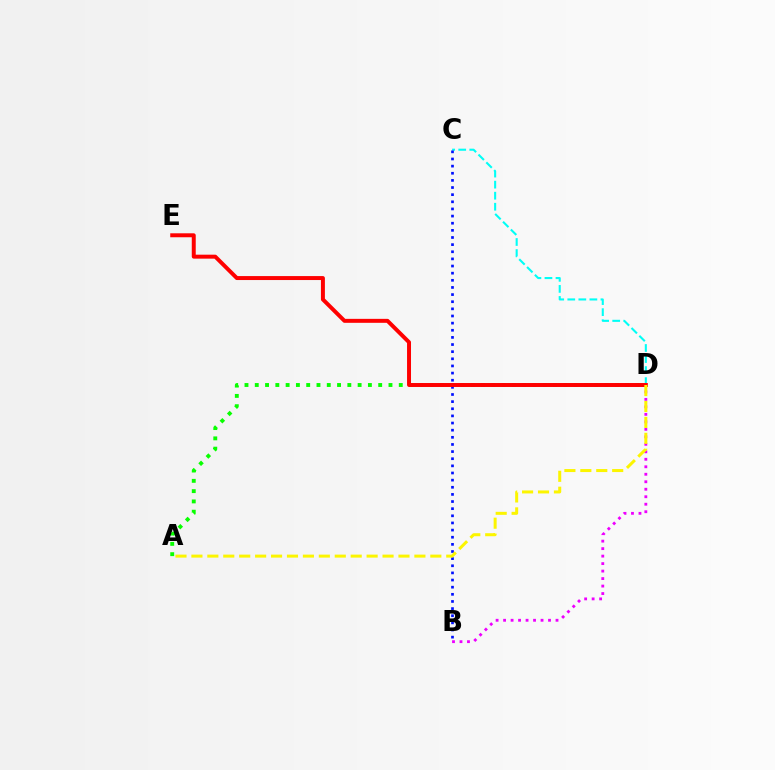{('A', 'D'): [{'color': '#08ff00', 'line_style': 'dotted', 'thickness': 2.79}, {'color': '#fcf500', 'line_style': 'dashed', 'thickness': 2.16}], ('C', 'D'): [{'color': '#00fff6', 'line_style': 'dashed', 'thickness': 1.5}], ('B', 'C'): [{'color': '#0010ff', 'line_style': 'dotted', 'thickness': 1.94}], ('B', 'D'): [{'color': '#ee00ff', 'line_style': 'dotted', 'thickness': 2.03}], ('D', 'E'): [{'color': '#ff0000', 'line_style': 'solid', 'thickness': 2.85}]}